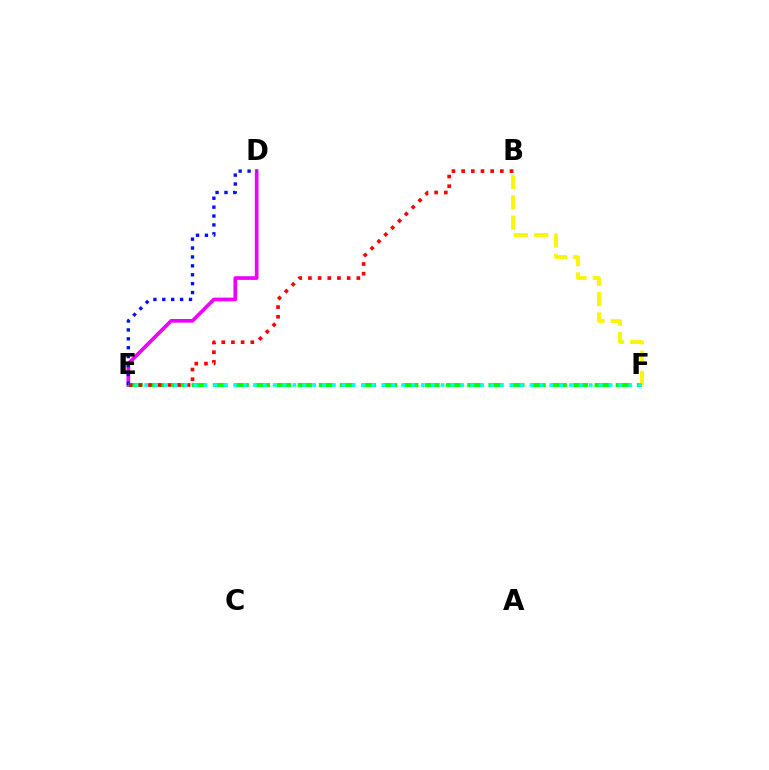{('E', 'F'): [{'color': '#08ff00', 'line_style': 'dashed', 'thickness': 2.88}, {'color': '#00fff6', 'line_style': 'dotted', 'thickness': 2.68}], ('D', 'E'): [{'color': '#ee00ff', 'line_style': 'solid', 'thickness': 2.64}, {'color': '#0010ff', 'line_style': 'dotted', 'thickness': 2.42}], ('B', 'E'): [{'color': '#ff0000', 'line_style': 'dotted', 'thickness': 2.63}], ('B', 'F'): [{'color': '#fcf500', 'line_style': 'dashed', 'thickness': 2.76}]}